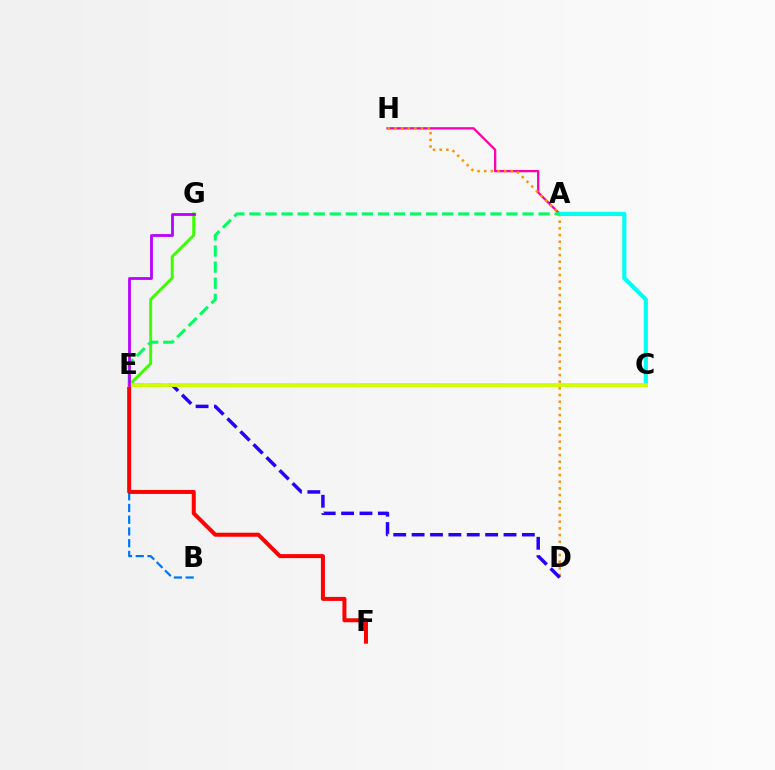{('A', 'H'): [{'color': '#ff00ac', 'line_style': 'solid', 'thickness': 1.65}], ('D', 'H'): [{'color': '#ff9400', 'line_style': 'dotted', 'thickness': 1.81}], ('B', 'E'): [{'color': '#0074ff', 'line_style': 'dashed', 'thickness': 1.6}], ('E', 'G'): [{'color': '#3dff00', 'line_style': 'solid', 'thickness': 2.15}, {'color': '#b900ff', 'line_style': 'solid', 'thickness': 2.0}], ('A', 'C'): [{'color': '#00fff6', 'line_style': 'solid', 'thickness': 2.99}], ('D', 'E'): [{'color': '#2500ff', 'line_style': 'dashed', 'thickness': 2.5}], ('A', 'E'): [{'color': '#00ff5c', 'line_style': 'dashed', 'thickness': 2.18}], ('E', 'F'): [{'color': '#ff0000', 'line_style': 'solid', 'thickness': 2.88}], ('C', 'E'): [{'color': '#d1ff00', 'line_style': 'solid', 'thickness': 2.8}]}